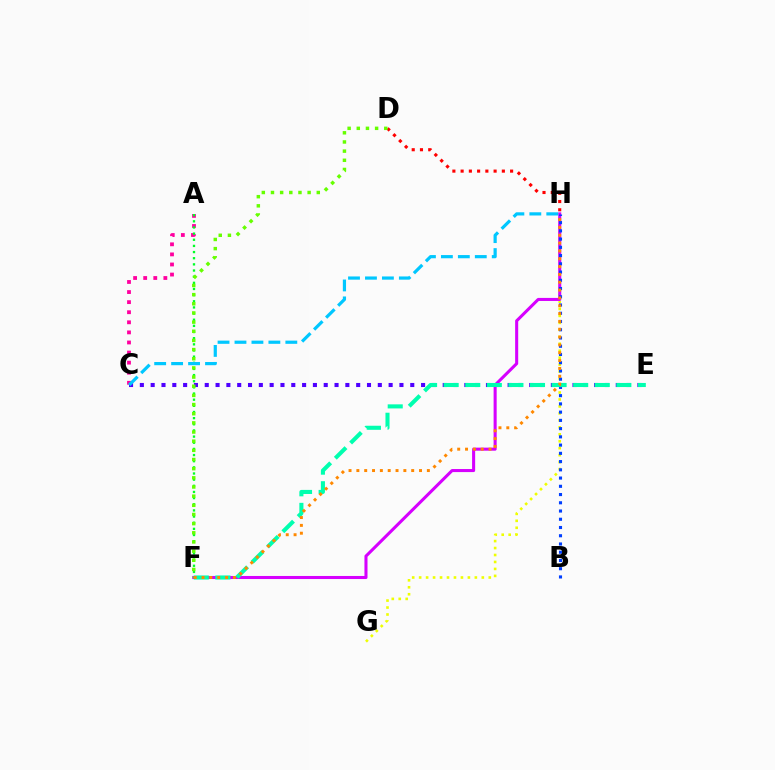{('G', 'H'): [{'color': '#eeff00', 'line_style': 'dotted', 'thickness': 1.89}], ('F', 'H'): [{'color': '#d600ff', 'line_style': 'solid', 'thickness': 2.2}, {'color': '#ff8800', 'line_style': 'dotted', 'thickness': 2.13}], ('C', 'E'): [{'color': '#4f00ff', 'line_style': 'dotted', 'thickness': 2.94}], ('D', 'H'): [{'color': '#ff0000', 'line_style': 'dotted', 'thickness': 2.24}], ('A', 'C'): [{'color': '#ff00a0', 'line_style': 'dotted', 'thickness': 2.74}], ('A', 'F'): [{'color': '#00ff27', 'line_style': 'dotted', 'thickness': 1.67}], ('B', 'H'): [{'color': '#003fff', 'line_style': 'dotted', 'thickness': 2.24}], ('D', 'F'): [{'color': '#66ff00', 'line_style': 'dotted', 'thickness': 2.49}], ('E', 'F'): [{'color': '#00ffaf', 'line_style': 'dashed', 'thickness': 2.93}], ('C', 'H'): [{'color': '#00c7ff', 'line_style': 'dashed', 'thickness': 2.3}]}